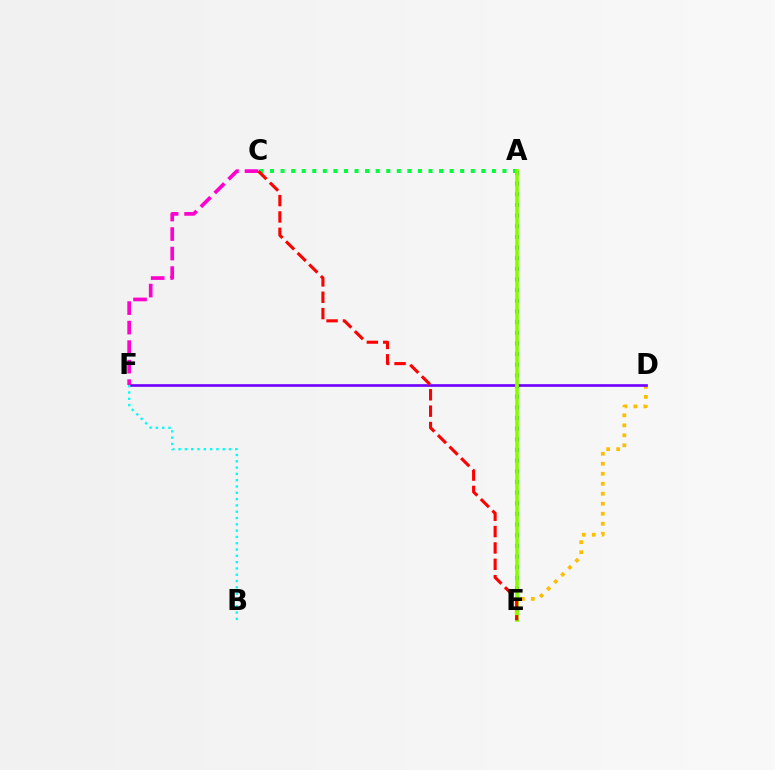{('A', 'E'): [{'color': '#004bff', 'line_style': 'dotted', 'thickness': 2.89}, {'color': '#84ff00', 'line_style': 'solid', 'thickness': 2.64}], ('D', 'E'): [{'color': '#ffbd00', 'line_style': 'dotted', 'thickness': 2.72}], ('A', 'C'): [{'color': '#00ff39', 'line_style': 'dotted', 'thickness': 2.87}], ('D', 'F'): [{'color': '#7200ff', 'line_style': 'solid', 'thickness': 1.91}], ('B', 'F'): [{'color': '#00fff6', 'line_style': 'dotted', 'thickness': 1.71}], ('C', 'F'): [{'color': '#ff00cf', 'line_style': 'dashed', 'thickness': 2.65}], ('C', 'E'): [{'color': '#ff0000', 'line_style': 'dashed', 'thickness': 2.22}]}